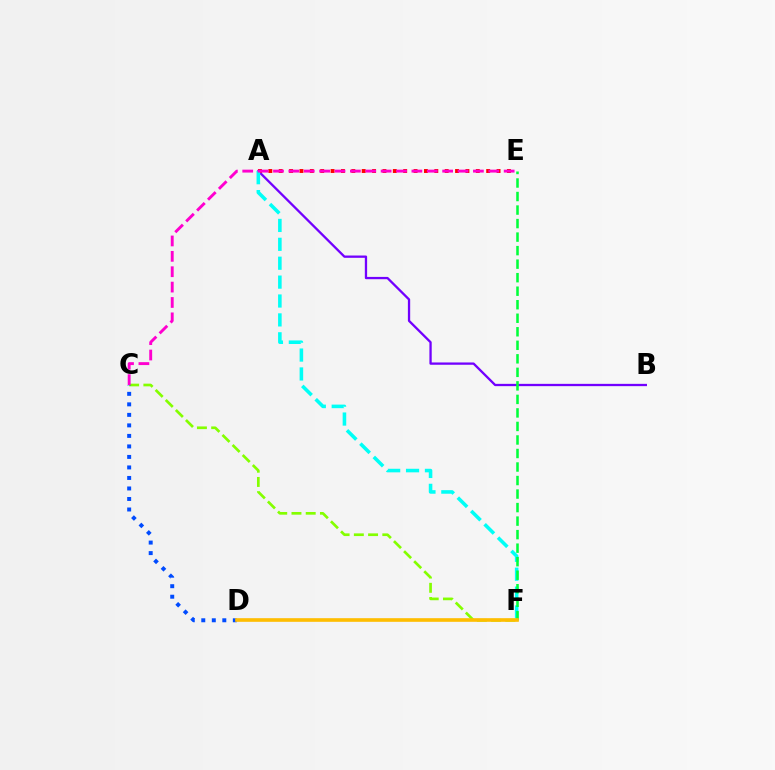{('C', 'F'): [{'color': '#84ff00', 'line_style': 'dashed', 'thickness': 1.93}], ('A', 'B'): [{'color': '#7200ff', 'line_style': 'solid', 'thickness': 1.66}], ('C', 'D'): [{'color': '#004bff', 'line_style': 'dotted', 'thickness': 2.86}], ('A', 'E'): [{'color': '#ff0000', 'line_style': 'dotted', 'thickness': 2.82}], ('A', 'F'): [{'color': '#00fff6', 'line_style': 'dashed', 'thickness': 2.57}], ('E', 'F'): [{'color': '#00ff39', 'line_style': 'dashed', 'thickness': 1.84}], ('D', 'F'): [{'color': '#ffbd00', 'line_style': 'solid', 'thickness': 2.62}], ('C', 'E'): [{'color': '#ff00cf', 'line_style': 'dashed', 'thickness': 2.09}]}